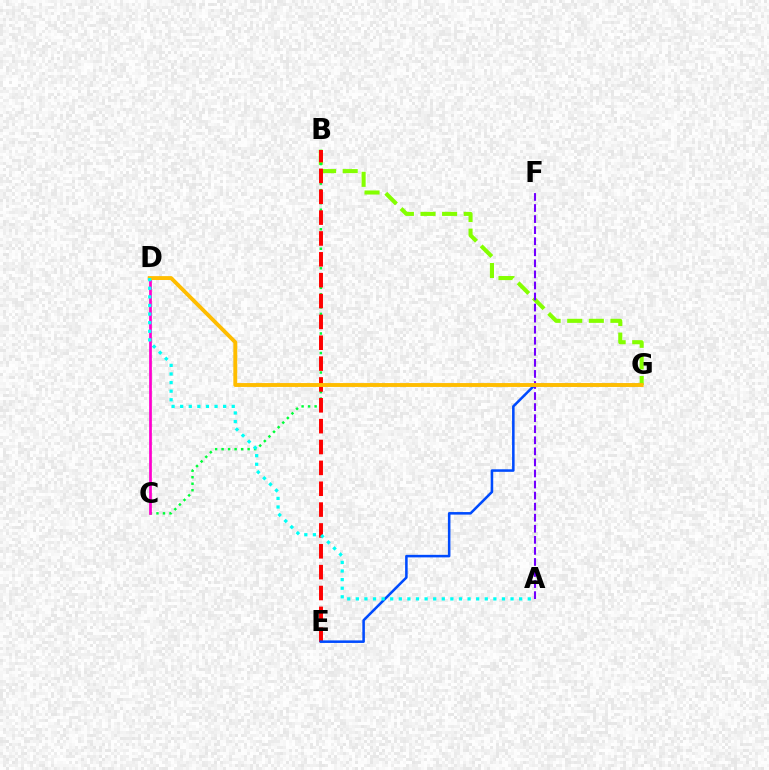{('B', 'G'): [{'color': '#84ff00', 'line_style': 'dashed', 'thickness': 2.94}], ('B', 'C'): [{'color': '#00ff39', 'line_style': 'dotted', 'thickness': 1.77}], ('B', 'E'): [{'color': '#ff0000', 'line_style': 'dashed', 'thickness': 2.83}], ('A', 'F'): [{'color': '#7200ff', 'line_style': 'dashed', 'thickness': 1.5}], ('E', 'G'): [{'color': '#004bff', 'line_style': 'solid', 'thickness': 1.83}], ('C', 'D'): [{'color': '#ff00cf', 'line_style': 'solid', 'thickness': 1.96}], ('D', 'G'): [{'color': '#ffbd00', 'line_style': 'solid', 'thickness': 2.79}], ('A', 'D'): [{'color': '#00fff6', 'line_style': 'dotted', 'thickness': 2.34}]}